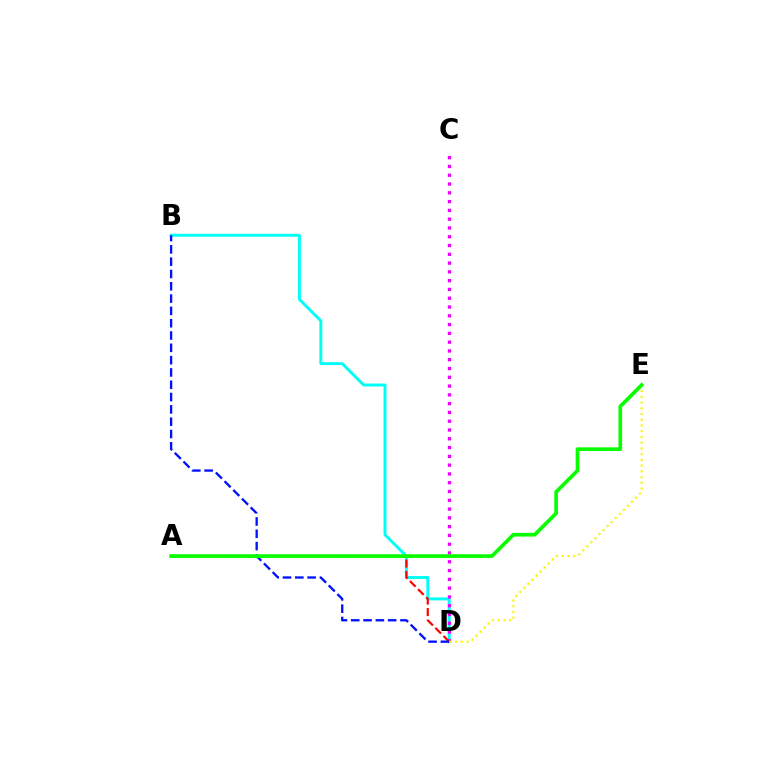{('B', 'D'): [{'color': '#00fff6', 'line_style': 'solid', 'thickness': 2.11}, {'color': '#0010ff', 'line_style': 'dashed', 'thickness': 1.67}], ('C', 'D'): [{'color': '#ee00ff', 'line_style': 'dotted', 'thickness': 2.39}], ('A', 'D'): [{'color': '#ff0000', 'line_style': 'dashed', 'thickness': 1.56}], ('D', 'E'): [{'color': '#fcf500', 'line_style': 'dotted', 'thickness': 1.56}], ('A', 'E'): [{'color': '#08ff00', 'line_style': 'solid', 'thickness': 2.65}]}